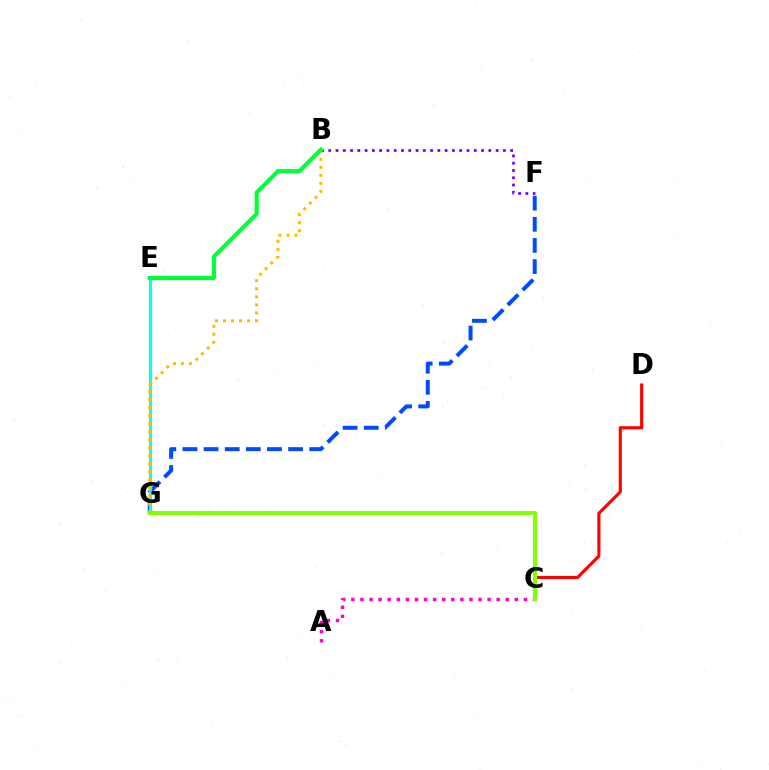{('F', 'G'): [{'color': '#004bff', 'line_style': 'dashed', 'thickness': 2.87}], ('E', 'G'): [{'color': '#00fff6', 'line_style': 'solid', 'thickness': 2.29}], ('B', 'F'): [{'color': '#7200ff', 'line_style': 'dotted', 'thickness': 1.98}], ('C', 'D'): [{'color': '#ff0000', 'line_style': 'solid', 'thickness': 2.26}], ('A', 'C'): [{'color': '#ff00cf', 'line_style': 'dotted', 'thickness': 2.47}], ('B', 'G'): [{'color': '#ffbd00', 'line_style': 'dotted', 'thickness': 2.18}], ('B', 'E'): [{'color': '#00ff39', 'line_style': 'solid', 'thickness': 2.96}], ('C', 'G'): [{'color': '#84ff00', 'line_style': 'solid', 'thickness': 2.96}]}